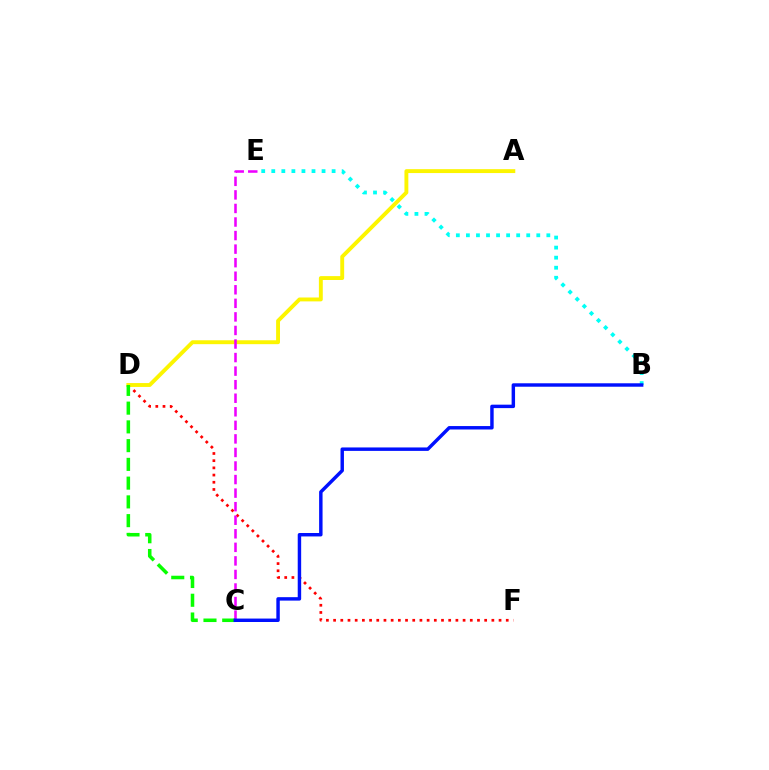{('D', 'F'): [{'color': '#ff0000', 'line_style': 'dotted', 'thickness': 1.95}], ('A', 'D'): [{'color': '#fcf500', 'line_style': 'solid', 'thickness': 2.8}], ('C', 'E'): [{'color': '#ee00ff', 'line_style': 'dashed', 'thickness': 1.84}], ('C', 'D'): [{'color': '#08ff00', 'line_style': 'dashed', 'thickness': 2.55}], ('B', 'E'): [{'color': '#00fff6', 'line_style': 'dotted', 'thickness': 2.73}], ('B', 'C'): [{'color': '#0010ff', 'line_style': 'solid', 'thickness': 2.48}]}